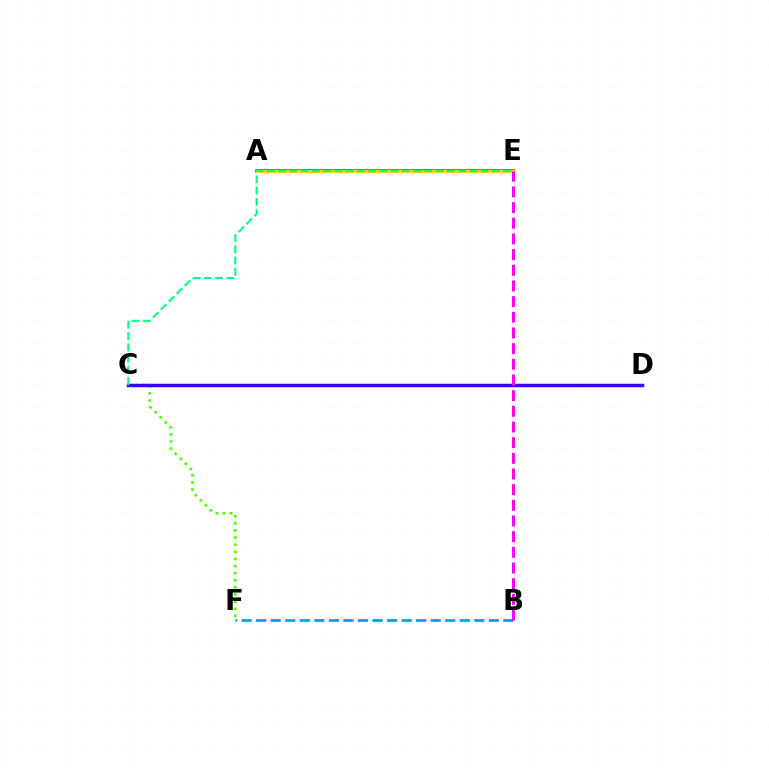{('C', 'F'): [{'color': '#4fff00', 'line_style': 'dotted', 'thickness': 1.93}], ('B', 'F'): [{'color': '#009eff', 'line_style': 'dashed', 'thickness': 1.98}], ('C', 'D'): [{'color': '#3700ff', 'line_style': 'solid', 'thickness': 2.49}], ('A', 'E'): [{'color': '#ff0000', 'line_style': 'solid', 'thickness': 2.52}, {'color': '#ffd500', 'line_style': 'solid', 'thickness': 2.33}], ('C', 'E'): [{'color': '#00ff86', 'line_style': 'dashed', 'thickness': 1.53}], ('B', 'E'): [{'color': '#ff00ed', 'line_style': 'dashed', 'thickness': 2.13}]}